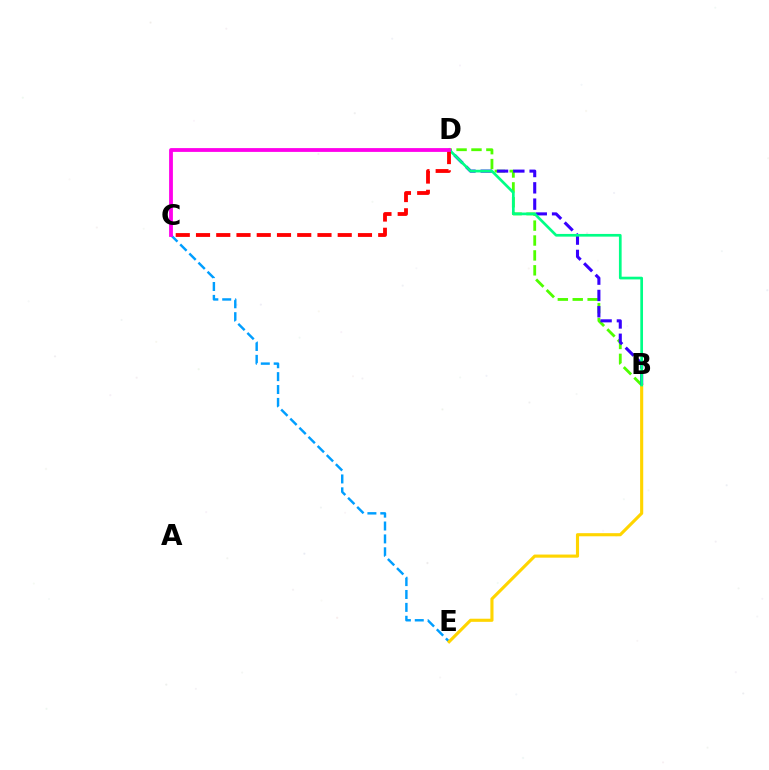{('C', 'E'): [{'color': '#009eff', 'line_style': 'dashed', 'thickness': 1.75}], ('B', 'E'): [{'color': '#ffd500', 'line_style': 'solid', 'thickness': 2.25}], ('B', 'D'): [{'color': '#4fff00', 'line_style': 'dashed', 'thickness': 2.02}, {'color': '#3700ff', 'line_style': 'dashed', 'thickness': 2.21}, {'color': '#00ff86', 'line_style': 'solid', 'thickness': 1.94}], ('C', 'D'): [{'color': '#ff0000', 'line_style': 'dashed', 'thickness': 2.75}, {'color': '#ff00ed', 'line_style': 'solid', 'thickness': 2.74}]}